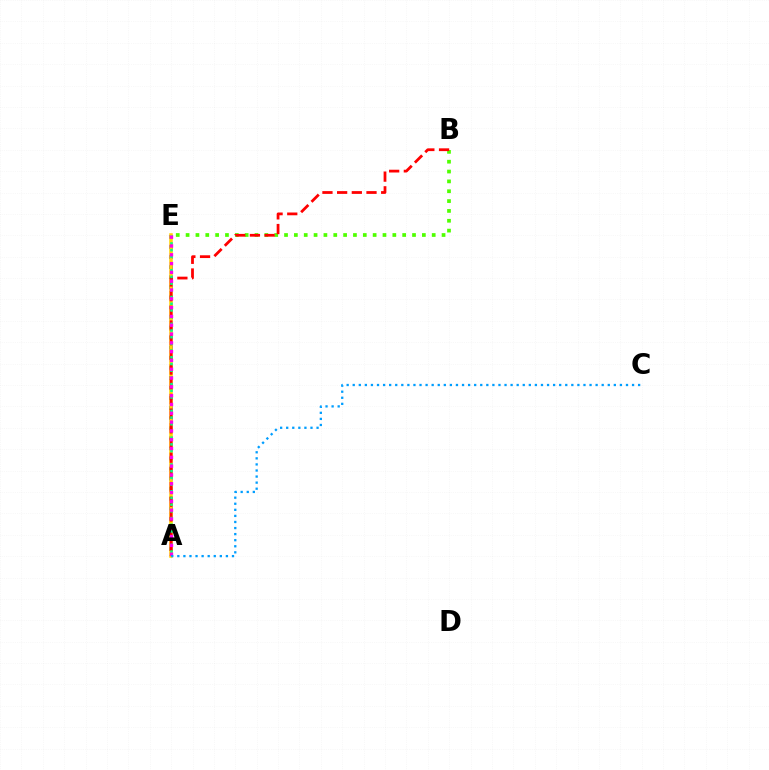{('A', 'E'): [{'color': '#3700ff', 'line_style': 'dotted', 'thickness': 2.74}, {'color': '#ffd500', 'line_style': 'solid', 'thickness': 2.54}, {'color': '#00ff86', 'line_style': 'dotted', 'thickness': 1.82}, {'color': '#ff00ed', 'line_style': 'dotted', 'thickness': 2.39}], ('B', 'E'): [{'color': '#4fff00', 'line_style': 'dotted', 'thickness': 2.67}], ('A', 'B'): [{'color': '#ff0000', 'line_style': 'dashed', 'thickness': 1.99}], ('A', 'C'): [{'color': '#009eff', 'line_style': 'dotted', 'thickness': 1.65}]}